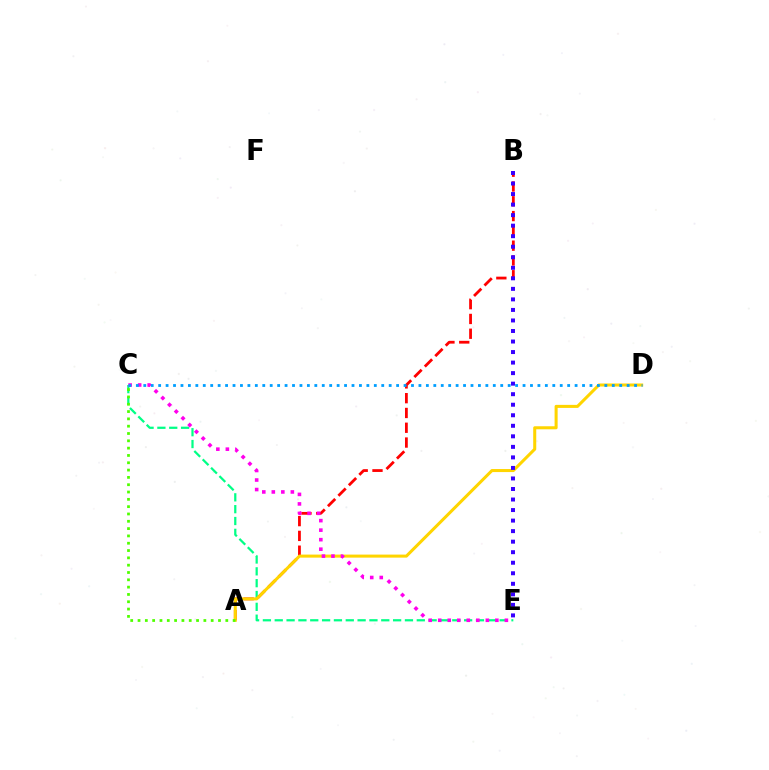{('C', 'E'): [{'color': '#00ff86', 'line_style': 'dashed', 'thickness': 1.61}, {'color': '#ff00ed', 'line_style': 'dotted', 'thickness': 2.59}], ('A', 'B'): [{'color': '#ff0000', 'line_style': 'dashed', 'thickness': 2.01}], ('A', 'D'): [{'color': '#ffd500', 'line_style': 'solid', 'thickness': 2.19}], ('C', 'D'): [{'color': '#009eff', 'line_style': 'dotted', 'thickness': 2.02}], ('A', 'C'): [{'color': '#4fff00', 'line_style': 'dotted', 'thickness': 1.99}], ('B', 'E'): [{'color': '#3700ff', 'line_style': 'dotted', 'thickness': 2.86}]}